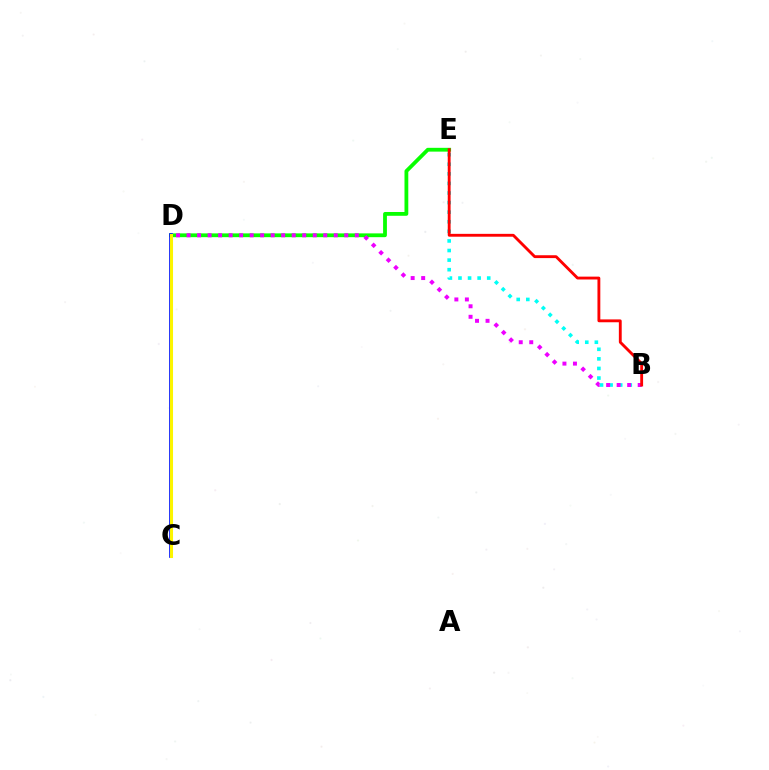{('B', 'E'): [{'color': '#00fff6', 'line_style': 'dotted', 'thickness': 2.6}, {'color': '#ff0000', 'line_style': 'solid', 'thickness': 2.06}], ('D', 'E'): [{'color': '#08ff00', 'line_style': 'solid', 'thickness': 2.73}], ('B', 'D'): [{'color': '#ee00ff', 'line_style': 'dotted', 'thickness': 2.86}], ('C', 'D'): [{'color': '#0010ff', 'line_style': 'solid', 'thickness': 2.66}, {'color': '#fcf500', 'line_style': 'solid', 'thickness': 2.21}]}